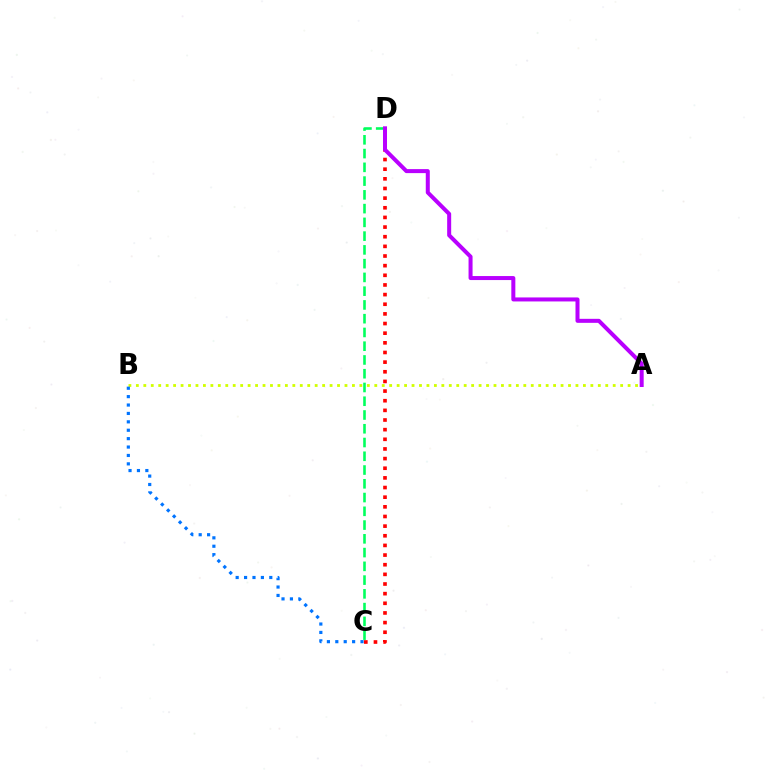{('C', 'D'): [{'color': '#00ff5c', 'line_style': 'dashed', 'thickness': 1.87}, {'color': '#ff0000', 'line_style': 'dotted', 'thickness': 2.62}], ('A', 'B'): [{'color': '#d1ff00', 'line_style': 'dotted', 'thickness': 2.02}], ('B', 'C'): [{'color': '#0074ff', 'line_style': 'dotted', 'thickness': 2.28}], ('A', 'D'): [{'color': '#b900ff', 'line_style': 'solid', 'thickness': 2.89}]}